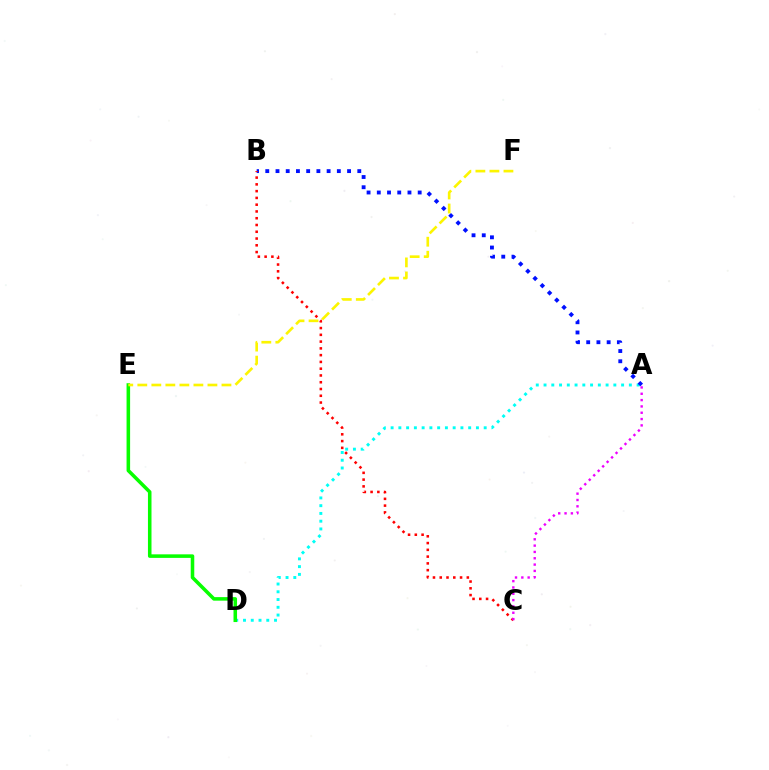{('A', 'D'): [{'color': '#00fff6', 'line_style': 'dotted', 'thickness': 2.11}], ('A', 'B'): [{'color': '#0010ff', 'line_style': 'dotted', 'thickness': 2.78}], ('B', 'C'): [{'color': '#ff0000', 'line_style': 'dotted', 'thickness': 1.84}], ('D', 'E'): [{'color': '#08ff00', 'line_style': 'solid', 'thickness': 2.55}], ('A', 'C'): [{'color': '#ee00ff', 'line_style': 'dotted', 'thickness': 1.72}], ('E', 'F'): [{'color': '#fcf500', 'line_style': 'dashed', 'thickness': 1.91}]}